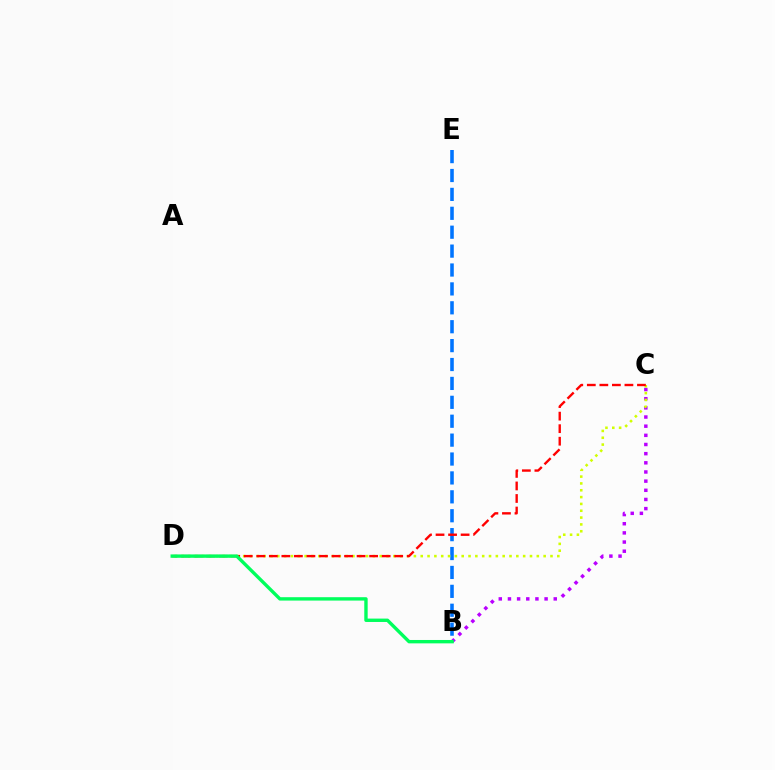{('B', 'E'): [{'color': '#0074ff', 'line_style': 'dashed', 'thickness': 2.57}], ('B', 'C'): [{'color': '#b900ff', 'line_style': 'dotted', 'thickness': 2.49}], ('C', 'D'): [{'color': '#d1ff00', 'line_style': 'dotted', 'thickness': 1.86}, {'color': '#ff0000', 'line_style': 'dashed', 'thickness': 1.7}], ('B', 'D'): [{'color': '#00ff5c', 'line_style': 'solid', 'thickness': 2.43}]}